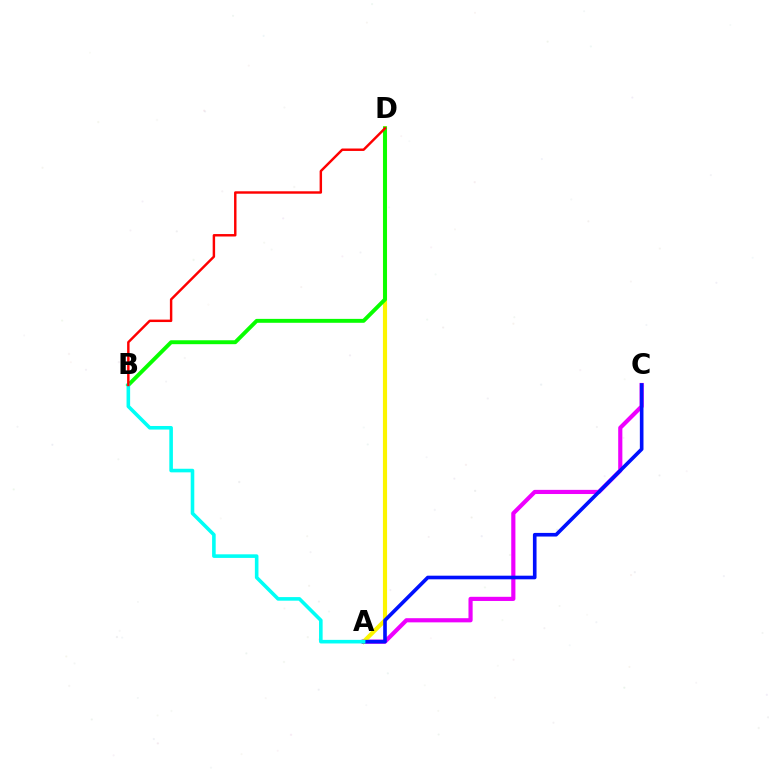{('A', 'C'): [{'color': '#ee00ff', 'line_style': 'solid', 'thickness': 2.99}, {'color': '#0010ff', 'line_style': 'solid', 'thickness': 2.62}], ('A', 'D'): [{'color': '#fcf500', 'line_style': 'solid', 'thickness': 2.98}], ('B', 'D'): [{'color': '#08ff00', 'line_style': 'solid', 'thickness': 2.82}, {'color': '#ff0000', 'line_style': 'solid', 'thickness': 1.76}], ('A', 'B'): [{'color': '#00fff6', 'line_style': 'solid', 'thickness': 2.58}]}